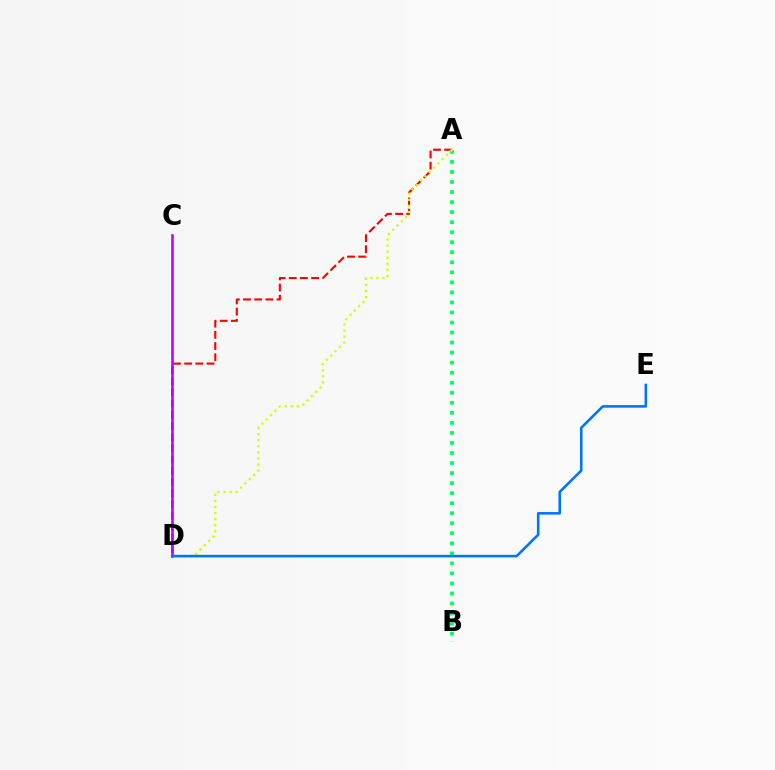{('A', 'B'): [{'color': '#00ff5c', 'line_style': 'dotted', 'thickness': 2.73}], ('A', 'D'): [{'color': '#ff0000', 'line_style': 'dashed', 'thickness': 1.52}, {'color': '#d1ff00', 'line_style': 'dotted', 'thickness': 1.65}], ('C', 'D'): [{'color': '#b900ff', 'line_style': 'solid', 'thickness': 1.83}], ('D', 'E'): [{'color': '#0074ff', 'line_style': 'solid', 'thickness': 1.85}]}